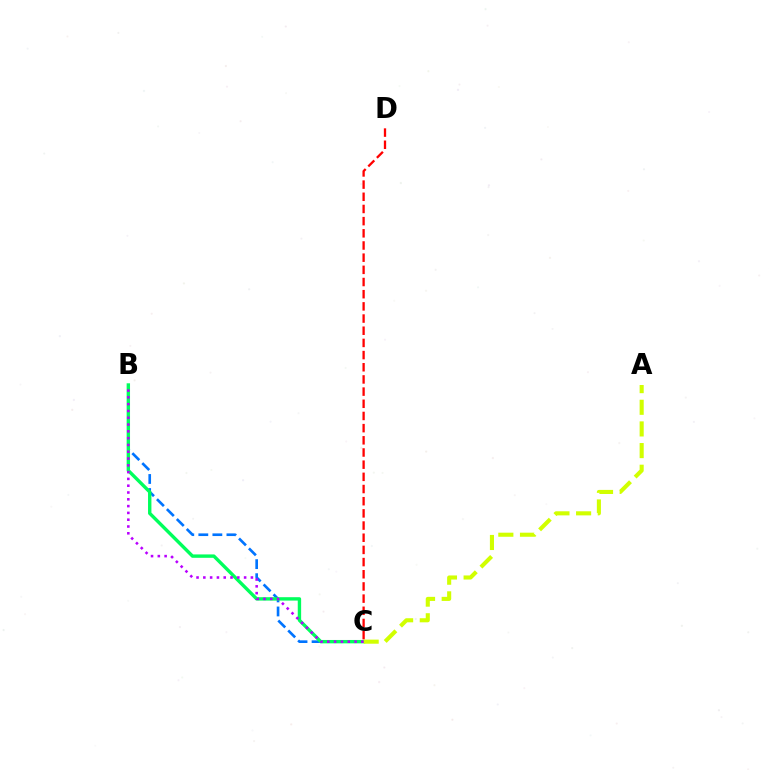{('B', 'C'): [{'color': '#0074ff', 'line_style': 'dashed', 'thickness': 1.91}, {'color': '#00ff5c', 'line_style': 'solid', 'thickness': 2.44}, {'color': '#b900ff', 'line_style': 'dotted', 'thickness': 1.85}], ('C', 'D'): [{'color': '#ff0000', 'line_style': 'dashed', 'thickness': 1.65}], ('A', 'C'): [{'color': '#d1ff00', 'line_style': 'dashed', 'thickness': 2.94}]}